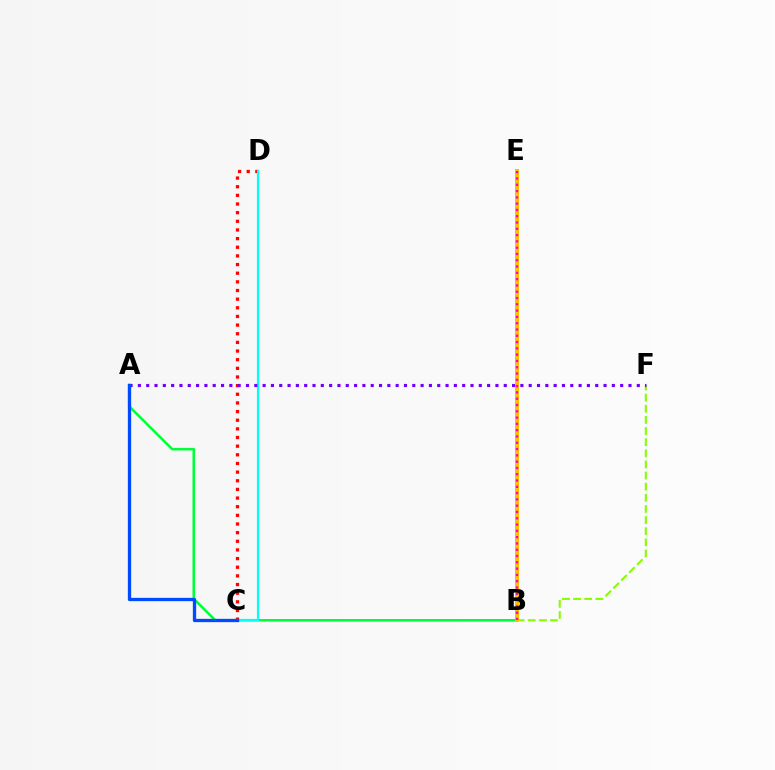{('C', 'D'): [{'color': '#ff0000', 'line_style': 'dotted', 'thickness': 2.35}, {'color': '#00fff6', 'line_style': 'solid', 'thickness': 1.56}], ('A', 'B'): [{'color': '#00ff39', 'line_style': 'solid', 'thickness': 1.83}], ('B', 'F'): [{'color': '#84ff00', 'line_style': 'dashed', 'thickness': 1.51}], ('B', 'E'): [{'color': '#ffbd00', 'line_style': 'solid', 'thickness': 2.89}, {'color': '#ff00cf', 'line_style': 'dotted', 'thickness': 1.71}], ('A', 'F'): [{'color': '#7200ff', 'line_style': 'dotted', 'thickness': 2.26}], ('A', 'C'): [{'color': '#004bff', 'line_style': 'solid', 'thickness': 2.38}]}